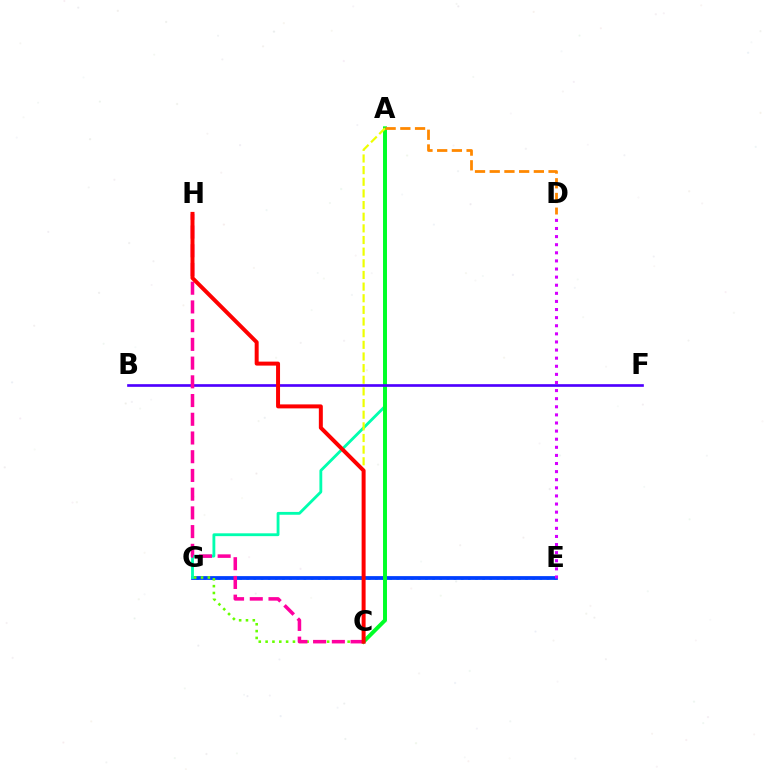{('E', 'G'): [{'color': '#00c7ff', 'line_style': 'dotted', 'thickness': 1.94}, {'color': '#003fff', 'line_style': 'solid', 'thickness': 2.72}], ('C', 'G'): [{'color': '#66ff00', 'line_style': 'dotted', 'thickness': 1.86}], ('A', 'G'): [{'color': '#00ffaf', 'line_style': 'solid', 'thickness': 2.04}], ('A', 'C'): [{'color': '#00ff27', 'line_style': 'solid', 'thickness': 2.84}, {'color': '#eeff00', 'line_style': 'dashed', 'thickness': 1.58}], ('B', 'F'): [{'color': '#4f00ff', 'line_style': 'solid', 'thickness': 1.92}], ('C', 'H'): [{'color': '#ff00a0', 'line_style': 'dashed', 'thickness': 2.54}, {'color': '#ff0000', 'line_style': 'solid', 'thickness': 2.86}], ('D', 'E'): [{'color': '#d600ff', 'line_style': 'dotted', 'thickness': 2.2}], ('A', 'D'): [{'color': '#ff8800', 'line_style': 'dashed', 'thickness': 2.0}]}